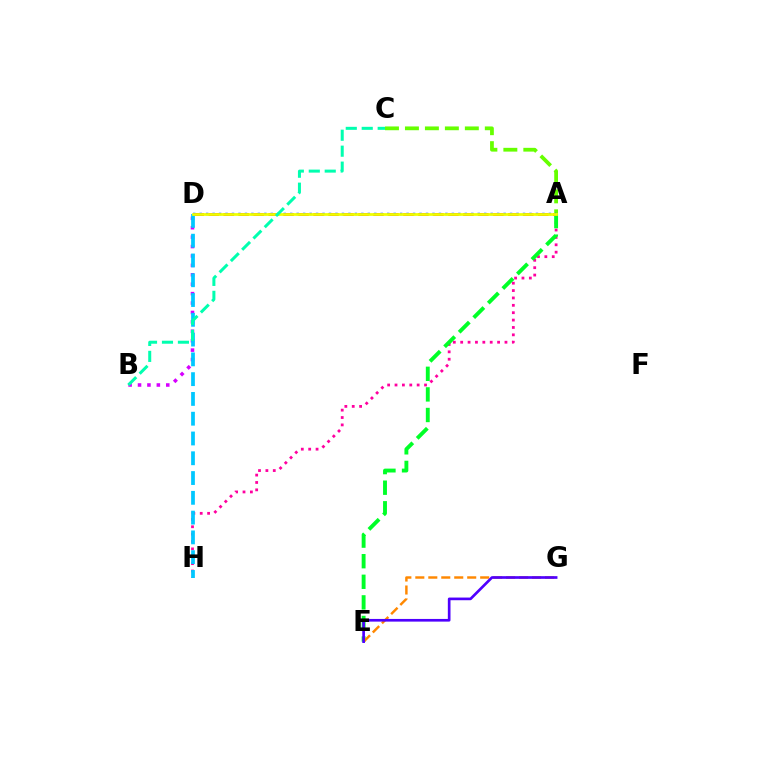{('A', 'H'): [{'color': '#ff00a0', 'line_style': 'dotted', 'thickness': 2.0}], ('A', 'E'): [{'color': '#00ff27', 'line_style': 'dashed', 'thickness': 2.8}], ('B', 'D'): [{'color': '#d600ff', 'line_style': 'dotted', 'thickness': 2.56}], ('A', 'D'): [{'color': '#ff0000', 'line_style': 'dashed', 'thickness': 2.04}, {'color': '#003fff', 'line_style': 'dotted', 'thickness': 1.76}, {'color': '#eeff00', 'line_style': 'solid', 'thickness': 1.98}], ('A', 'C'): [{'color': '#66ff00', 'line_style': 'dashed', 'thickness': 2.71}], ('D', 'H'): [{'color': '#00c7ff', 'line_style': 'dashed', 'thickness': 2.69}], ('E', 'G'): [{'color': '#ff8800', 'line_style': 'dashed', 'thickness': 1.76}, {'color': '#4f00ff', 'line_style': 'solid', 'thickness': 1.92}], ('B', 'C'): [{'color': '#00ffaf', 'line_style': 'dashed', 'thickness': 2.17}]}